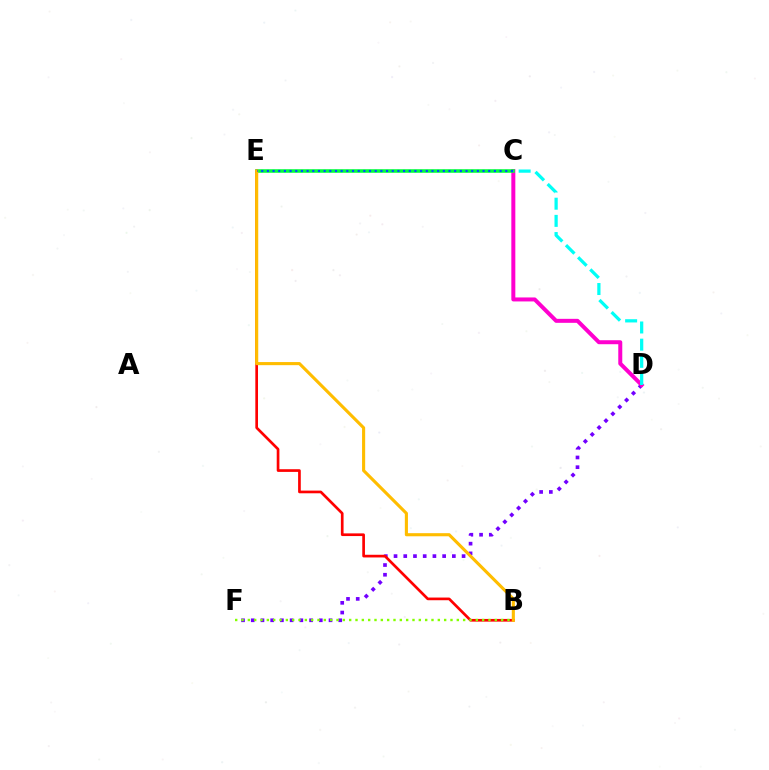{('D', 'F'): [{'color': '#7200ff', 'line_style': 'dotted', 'thickness': 2.64}], ('C', 'D'): [{'color': '#ff00cf', 'line_style': 'solid', 'thickness': 2.87}, {'color': '#00fff6', 'line_style': 'dashed', 'thickness': 2.33}], ('C', 'E'): [{'color': '#00ff39', 'line_style': 'solid', 'thickness': 2.57}, {'color': '#004bff', 'line_style': 'dotted', 'thickness': 1.54}], ('B', 'E'): [{'color': '#ff0000', 'line_style': 'solid', 'thickness': 1.93}, {'color': '#ffbd00', 'line_style': 'solid', 'thickness': 2.24}], ('B', 'F'): [{'color': '#84ff00', 'line_style': 'dotted', 'thickness': 1.72}]}